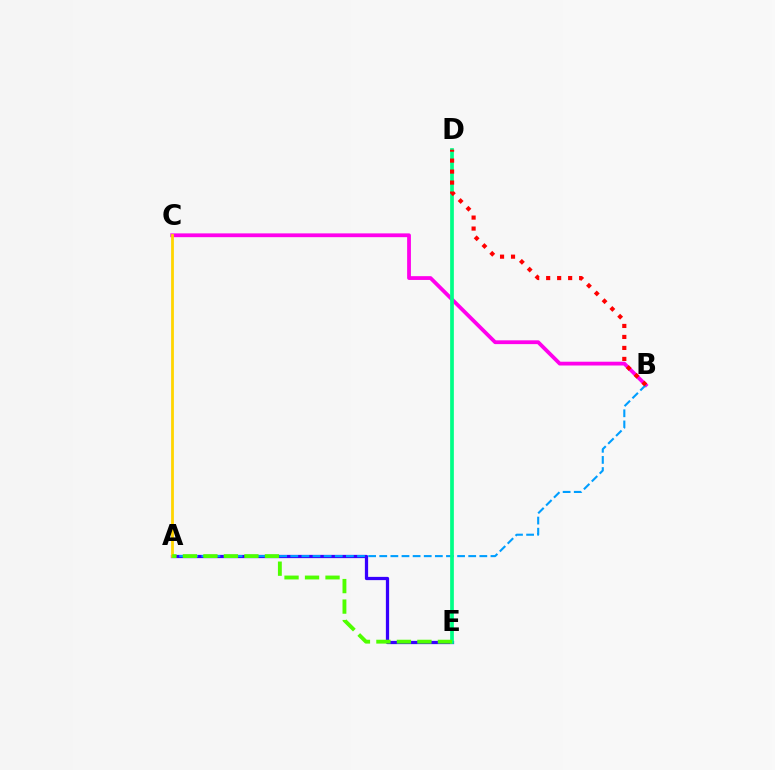{('B', 'C'): [{'color': '#ff00ed', 'line_style': 'solid', 'thickness': 2.73}], ('A', 'E'): [{'color': '#3700ff', 'line_style': 'solid', 'thickness': 2.34}, {'color': '#4fff00', 'line_style': 'dashed', 'thickness': 2.78}], ('A', 'B'): [{'color': '#009eff', 'line_style': 'dashed', 'thickness': 1.51}], ('D', 'E'): [{'color': '#00ff86', 'line_style': 'solid', 'thickness': 2.67}], ('B', 'D'): [{'color': '#ff0000', 'line_style': 'dotted', 'thickness': 2.99}], ('A', 'C'): [{'color': '#ffd500', 'line_style': 'solid', 'thickness': 2.01}]}